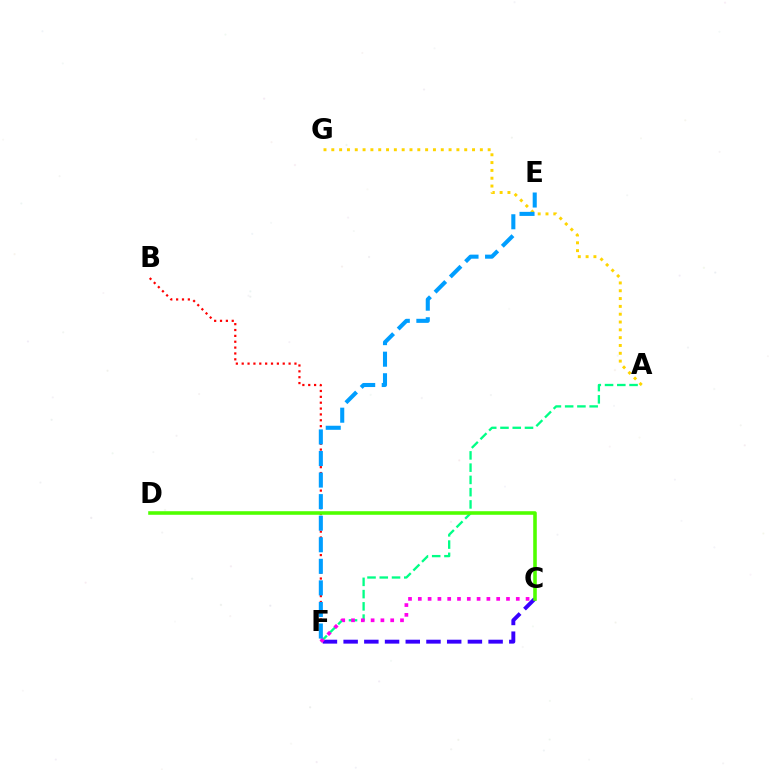{('B', 'F'): [{'color': '#ff0000', 'line_style': 'dotted', 'thickness': 1.59}], ('C', 'F'): [{'color': '#3700ff', 'line_style': 'dashed', 'thickness': 2.81}, {'color': '#ff00ed', 'line_style': 'dotted', 'thickness': 2.66}], ('A', 'F'): [{'color': '#00ff86', 'line_style': 'dashed', 'thickness': 1.66}], ('A', 'G'): [{'color': '#ffd500', 'line_style': 'dotted', 'thickness': 2.12}], ('E', 'F'): [{'color': '#009eff', 'line_style': 'dashed', 'thickness': 2.93}], ('C', 'D'): [{'color': '#4fff00', 'line_style': 'solid', 'thickness': 2.58}]}